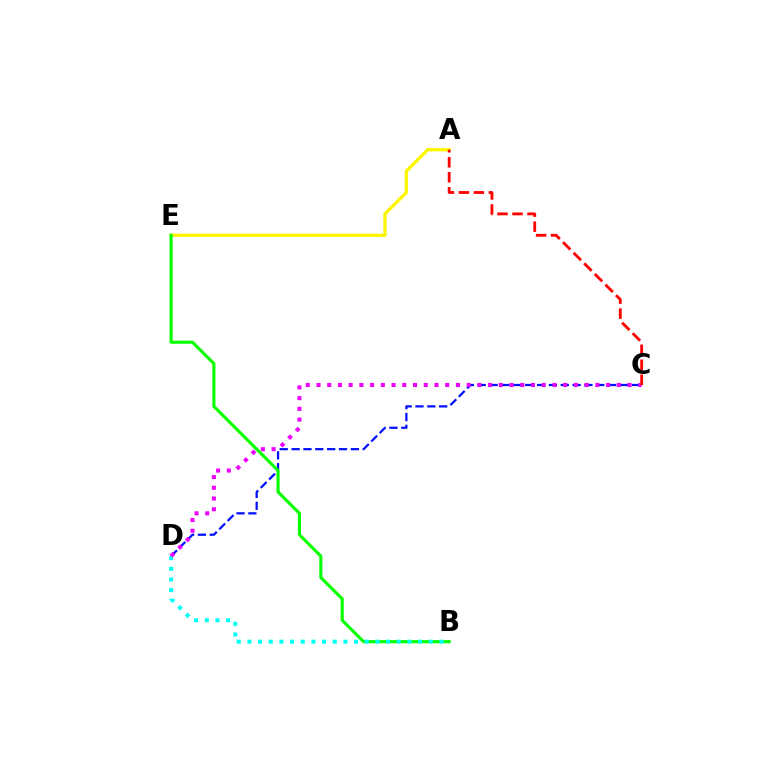{('A', 'E'): [{'color': '#fcf500', 'line_style': 'solid', 'thickness': 2.39}], ('C', 'D'): [{'color': '#0010ff', 'line_style': 'dashed', 'thickness': 1.61}, {'color': '#ee00ff', 'line_style': 'dotted', 'thickness': 2.91}], ('B', 'E'): [{'color': '#08ff00', 'line_style': 'solid', 'thickness': 2.24}], ('B', 'D'): [{'color': '#00fff6', 'line_style': 'dotted', 'thickness': 2.9}], ('A', 'C'): [{'color': '#ff0000', 'line_style': 'dashed', 'thickness': 2.04}]}